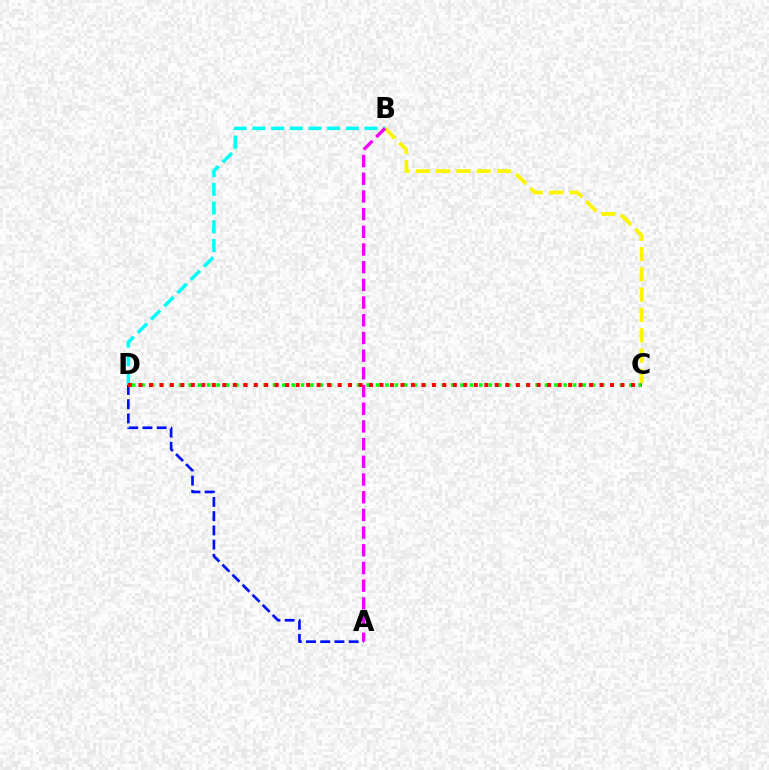{('B', 'D'): [{'color': '#00fff6', 'line_style': 'dashed', 'thickness': 2.54}], ('C', 'D'): [{'color': '#08ff00', 'line_style': 'dotted', 'thickness': 2.55}, {'color': '#ff0000', 'line_style': 'dotted', 'thickness': 2.85}], ('A', 'D'): [{'color': '#0010ff', 'line_style': 'dashed', 'thickness': 1.93}], ('B', 'C'): [{'color': '#fcf500', 'line_style': 'dashed', 'thickness': 2.76}], ('A', 'B'): [{'color': '#ee00ff', 'line_style': 'dashed', 'thickness': 2.4}]}